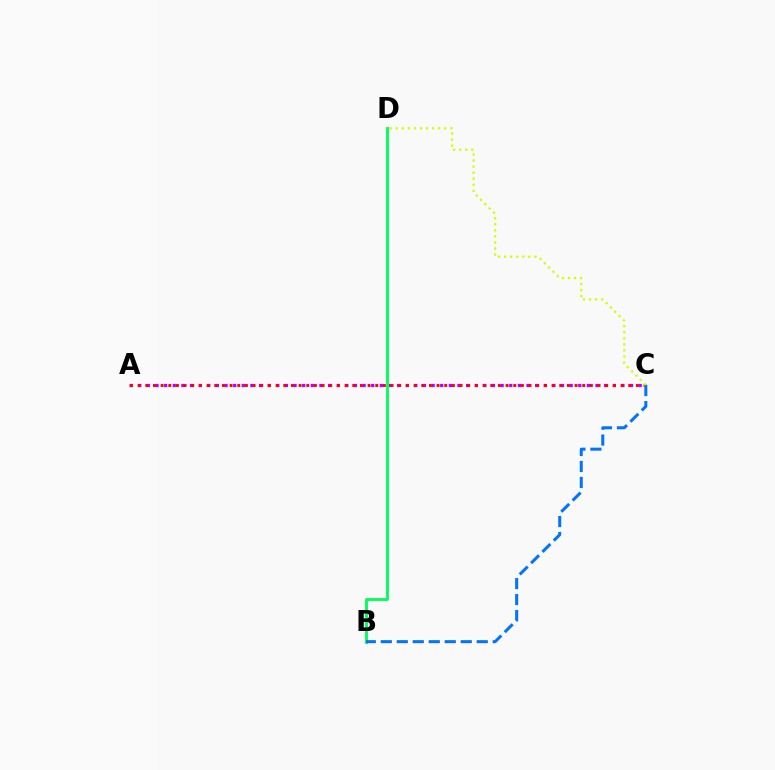{('A', 'C'): [{'color': '#b900ff', 'line_style': 'dotted', 'thickness': 2.34}, {'color': '#ff0000', 'line_style': 'dotted', 'thickness': 2.08}], ('B', 'D'): [{'color': '#00ff5c', 'line_style': 'solid', 'thickness': 2.06}], ('B', 'C'): [{'color': '#0074ff', 'line_style': 'dashed', 'thickness': 2.17}], ('C', 'D'): [{'color': '#d1ff00', 'line_style': 'dotted', 'thickness': 1.65}]}